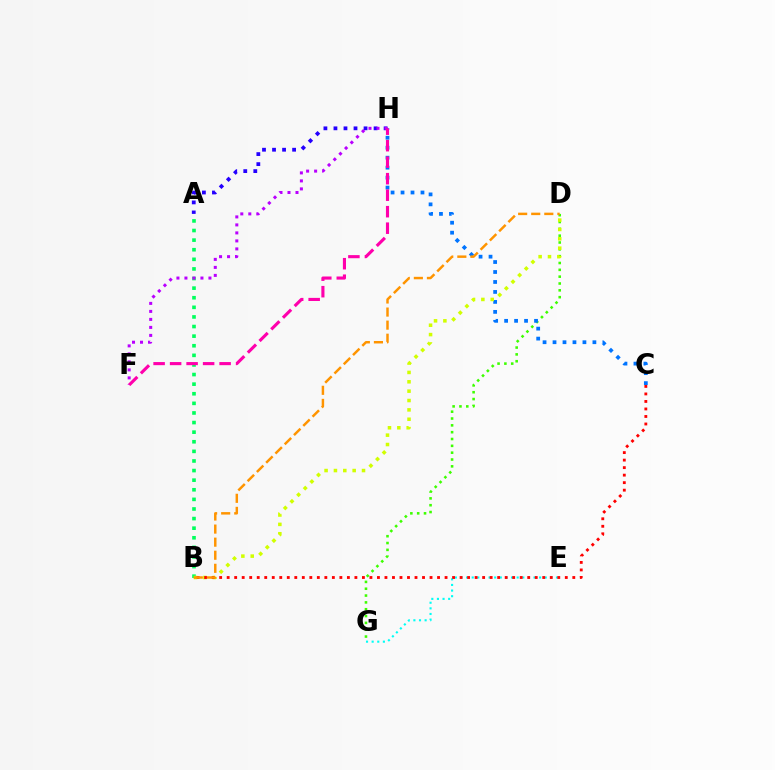{('D', 'G'): [{'color': '#3dff00', 'line_style': 'dotted', 'thickness': 1.86}], ('A', 'B'): [{'color': '#00ff5c', 'line_style': 'dotted', 'thickness': 2.61}], ('C', 'H'): [{'color': '#0074ff', 'line_style': 'dotted', 'thickness': 2.71}], ('A', 'H'): [{'color': '#2500ff', 'line_style': 'dotted', 'thickness': 2.73}], ('B', 'D'): [{'color': '#d1ff00', 'line_style': 'dotted', 'thickness': 2.54}, {'color': '#ff9400', 'line_style': 'dashed', 'thickness': 1.78}], ('E', 'G'): [{'color': '#00fff6', 'line_style': 'dotted', 'thickness': 1.53}], ('B', 'C'): [{'color': '#ff0000', 'line_style': 'dotted', 'thickness': 2.04}], ('F', 'H'): [{'color': '#b900ff', 'line_style': 'dotted', 'thickness': 2.17}, {'color': '#ff00ac', 'line_style': 'dashed', 'thickness': 2.24}]}